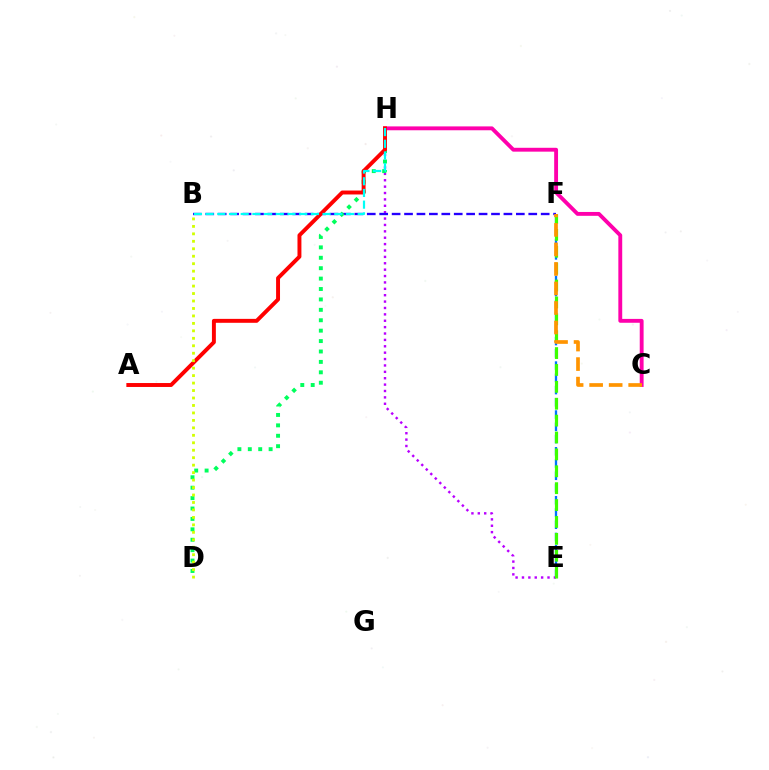{('E', 'F'): [{'color': '#0074ff', 'line_style': 'dashed', 'thickness': 1.66}, {'color': '#3dff00', 'line_style': 'dashed', 'thickness': 2.29}], ('E', 'H'): [{'color': '#b900ff', 'line_style': 'dotted', 'thickness': 1.74}], ('B', 'F'): [{'color': '#2500ff', 'line_style': 'dashed', 'thickness': 1.69}], ('D', 'H'): [{'color': '#00ff5c', 'line_style': 'dotted', 'thickness': 2.83}], ('C', 'H'): [{'color': '#ff00ac', 'line_style': 'solid', 'thickness': 2.78}], ('A', 'H'): [{'color': '#ff0000', 'line_style': 'solid', 'thickness': 2.83}], ('C', 'F'): [{'color': '#ff9400', 'line_style': 'dashed', 'thickness': 2.65}], ('B', 'H'): [{'color': '#00fff6', 'line_style': 'dashed', 'thickness': 1.59}], ('B', 'D'): [{'color': '#d1ff00', 'line_style': 'dotted', 'thickness': 2.03}]}